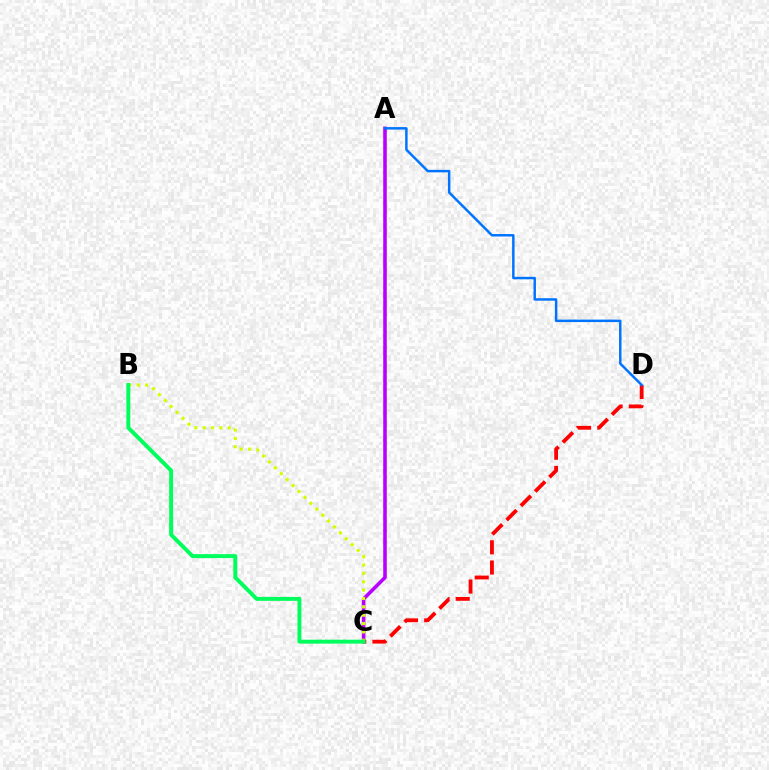{('A', 'C'): [{'color': '#b900ff', 'line_style': 'solid', 'thickness': 2.57}], ('B', 'C'): [{'color': '#d1ff00', 'line_style': 'dotted', 'thickness': 2.27}, {'color': '#00ff5c', 'line_style': 'solid', 'thickness': 2.84}], ('C', 'D'): [{'color': '#ff0000', 'line_style': 'dashed', 'thickness': 2.74}], ('A', 'D'): [{'color': '#0074ff', 'line_style': 'solid', 'thickness': 1.78}]}